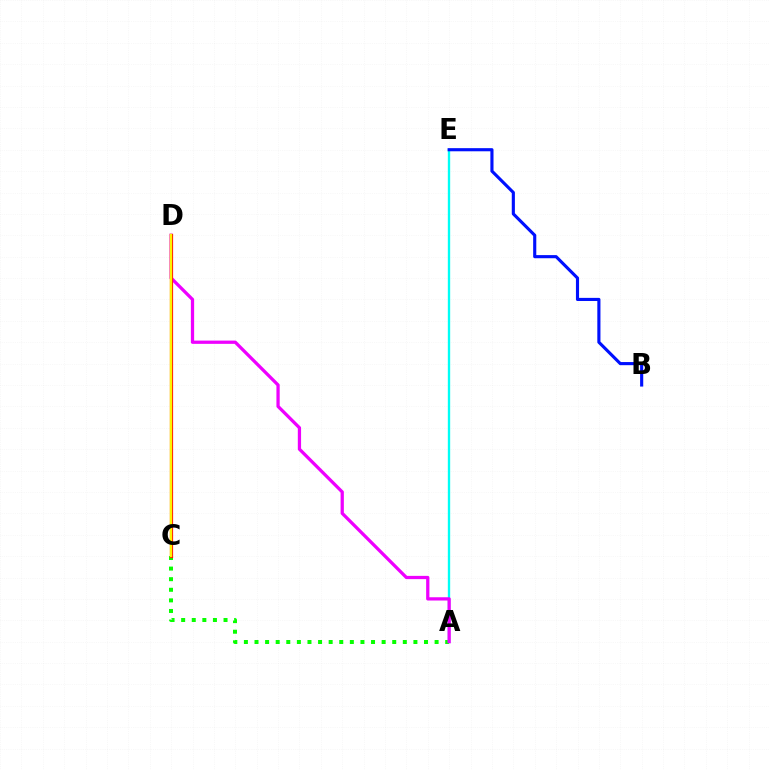{('A', 'C'): [{'color': '#08ff00', 'line_style': 'dotted', 'thickness': 2.88}], ('A', 'E'): [{'color': '#00fff6', 'line_style': 'solid', 'thickness': 1.69}], ('A', 'D'): [{'color': '#ee00ff', 'line_style': 'solid', 'thickness': 2.35}], ('C', 'D'): [{'color': '#ff0000', 'line_style': 'solid', 'thickness': 2.3}, {'color': '#fcf500', 'line_style': 'solid', 'thickness': 1.75}], ('B', 'E'): [{'color': '#0010ff', 'line_style': 'solid', 'thickness': 2.25}]}